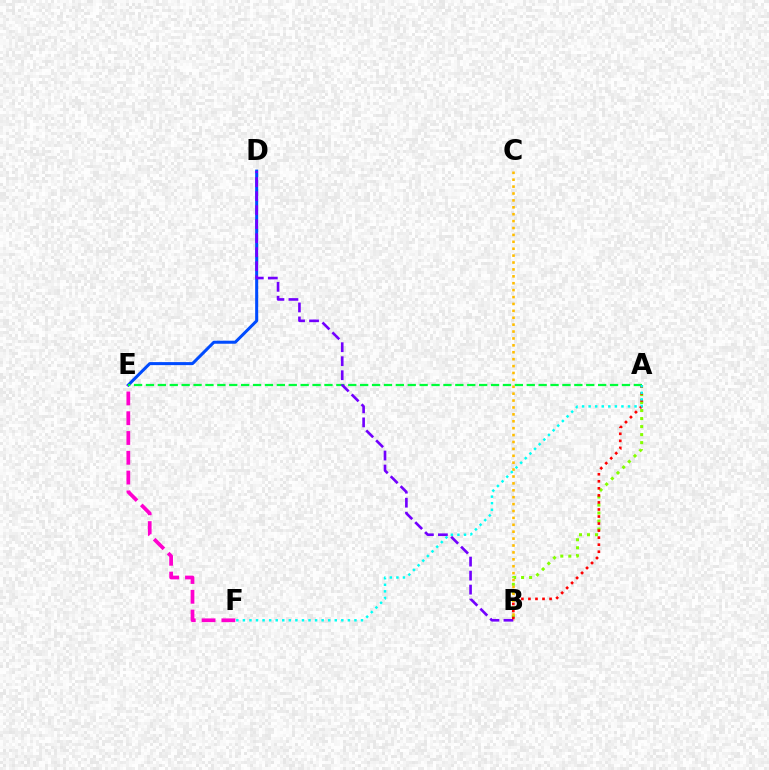{('D', 'E'): [{'color': '#004bff', 'line_style': 'solid', 'thickness': 2.18}], ('E', 'F'): [{'color': '#ff00cf', 'line_style': 'dashed', 'thickness': 2.69}], ('A', 'B'): [{'color': '#84ff00', 'line_style': 'dotted', 'thickness': 2.18}, {'color': '#ff0000', 'line_style': 'dotted', 'thickness': 1.91}], ('A', 'E'): [{'color': '#00ff39', 'line_style': 'dashed', 'thickness': 1.62}], ('B', 'C'): [{'color': '#ffbd00', 'line_style': 'dotted', 'thickness': 1.88}], ('B', 'D'): [{'color': '#7200ff', 'line_style': 'dashed', 'thickness': 1.9}], ('A', 'F'): [{'color': '#00fff6', 'line_style': 'dotted', 'thickness': 1.78}]}